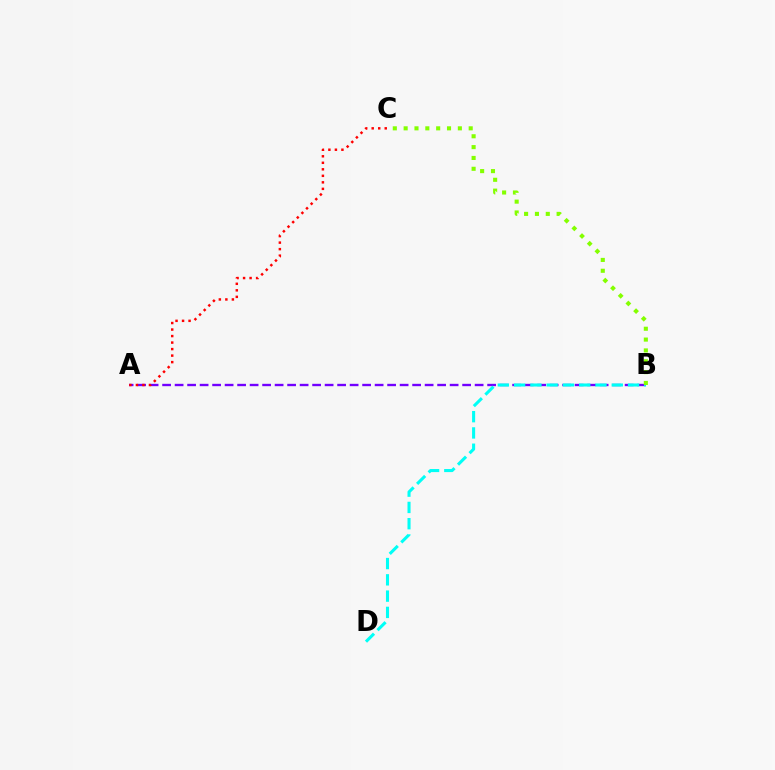{('A', 'B'): [{'color': '#7200ff', 'line_style': 'dashed', 'thickness': 1.7}], ('A', 'C'): [{'color': '#ff0000', 'line_style': 'dotted', 'thickness': 1.77}], ('B', 'D'): [{'color': '#00fff6', 'line_style': 'dashed', 'thickness': 2.21}], ('B', 'C'): [{'color': '#84ff00', 'line_style': 'dotted', 'thickness': 2.95}]}